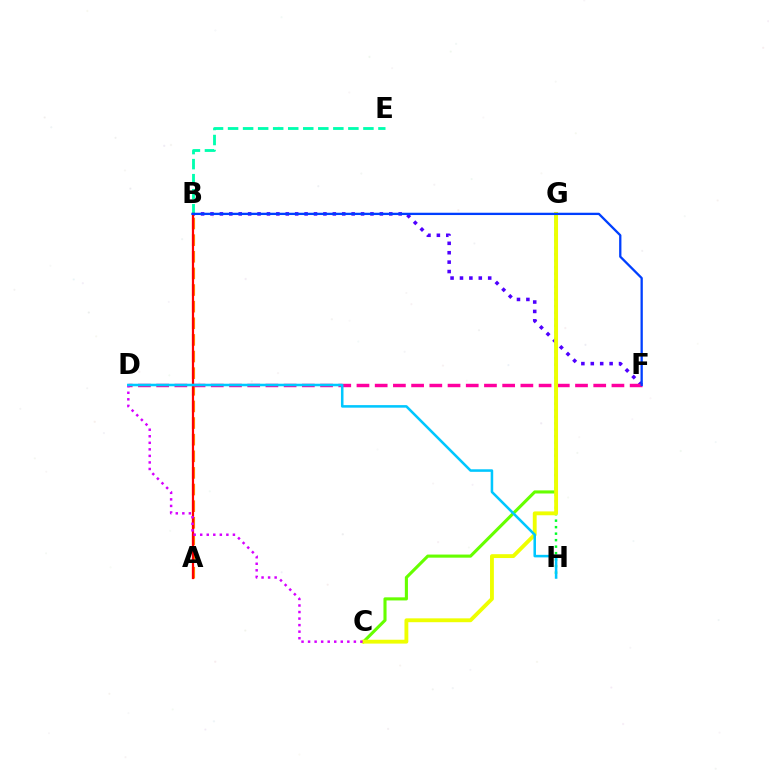{('G', 'H'): [{'color': '#00ff27', 'line_style': 'dotted', 'thickness': 1.77}], ('B', 'F'): [{'color': '#4f00ff', 'line_style': 'dotted', 'thickness': 2.56}, {'color': '#003fff', 'line_style': 'solid', 'thickness': 1.65}], ('A', 'B'): [{'color': '#ff8800', 'line_style': 'dashed', 'thickness': 2.26}, {'color': '#ff0000', 'line_style': 'solid', 'thickness': 1.6}], ('C', 'G'): [{'color': '#66ff00', 'line_style': 'solid', 'thickness': 2.23}, {'color': '#eeff00', 'line_style': 'solid', 'thickness': 2.77}], ('D', 'F'): [{'color': '#ff00a0', 'line_style': 'dashed', 'thickness': 2.47}], ('B', 'E'): [{'color': '#00ffaf', 'line_style': 'dashed', 'thickness': 2.04}], ('C', 'D'): [{'color': '#d600ff', 'line_style': 'dotted', 'thickness': 1.78}], ('D', 'H'): [{'color': '#00c7ff', 'line_style': 'solid', 'thickness': 1.83}]}